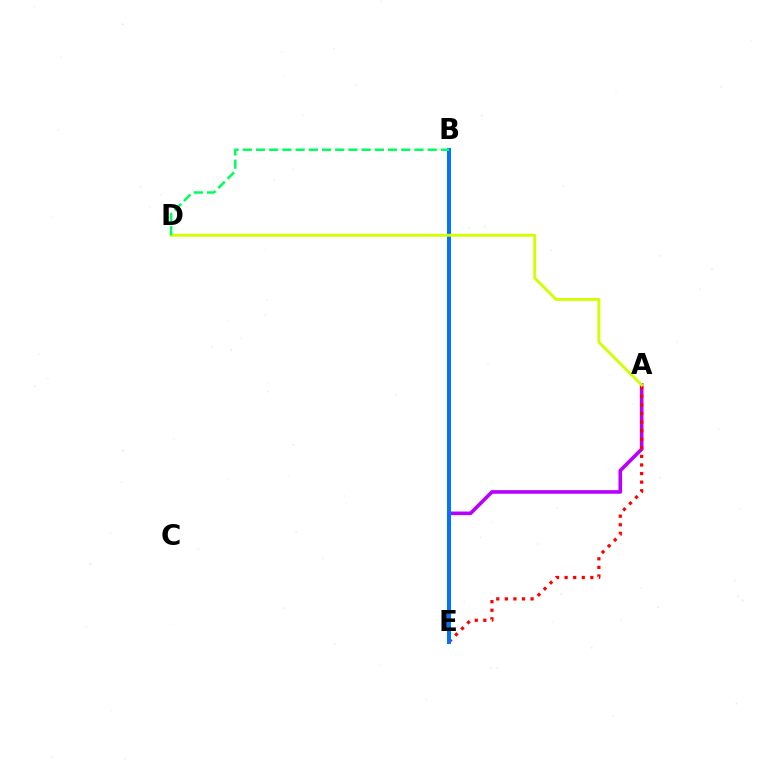{('A', 'E'): [{'color': '#b900ff', 'line_style': 'solid', 'thickness': 2.61}, {'color': '#ff0000', 'line_style': 'dotted', 'thickness': 2.33}], ('B', 'E'): [{'color': '#0074ff', 'line_style': 'solid', 'thickness': 2.86}], ('A', 'D'): [{'color': '#d1ff00', 'line_style': 'solid', 'thickness': 2.08}], ('B', 'D'): [{'color': '#00ff5c', 'line_style': 'dashed', 'thickness': 1.79}]}